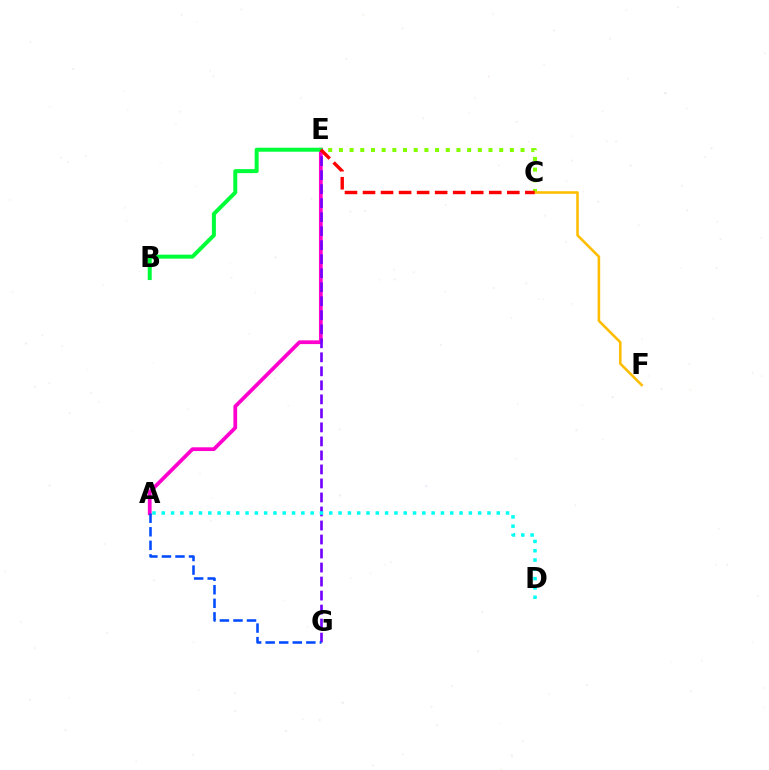{('C', 'E'): [{'color': '#84ff00', 'line_style': 'dotted', 'thickness': 2.9}, {'color': '#ff0000', 'line_style': 'dashed', 'thickness': 2.45}], ('A', 'E'): [{'color': '#ff00cf', 'line_style': 'solid', 'thickness': 2.7}], ('B', 'E'): [{'color': '#00ff39', 'line_style': 'solid', 'thickness': 2.87}], ('C', 'F'): [{'color': '#ffbd00', 'line_style': 'solid', 'thickness': 1.85}], ('E', 'G'): [{'color': '#7200ff', 'line_style': 'dashed', 'thickness': 1.9}], ('A', 'D'): [{'color': '#00fff6', 'line_style': 'dotted', 'thickness': 2.53}], ('A', 'G'): [{'color': '#004bff', 'line_style': 'dashed', 'thickness': 1.84}]}